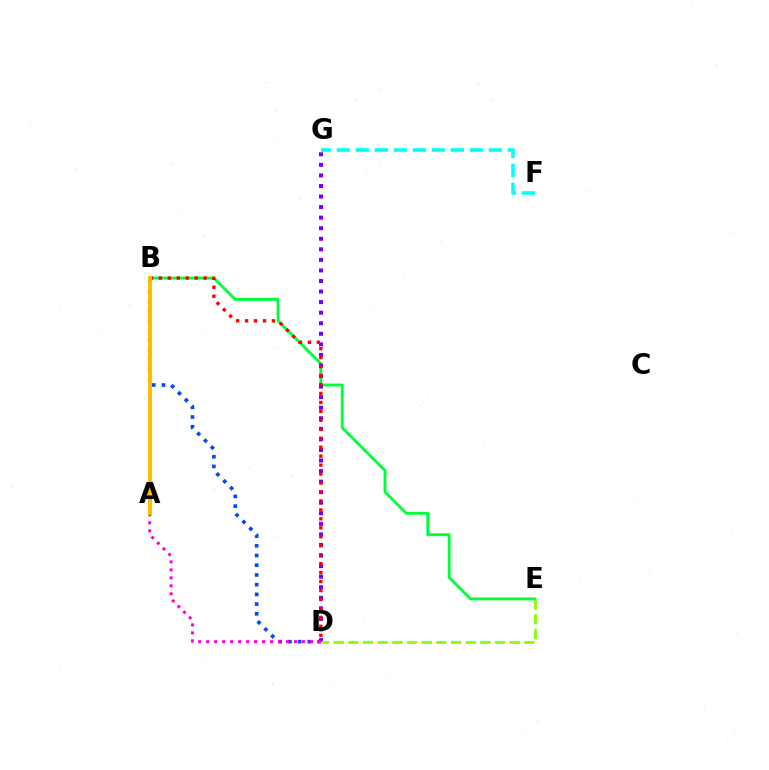{('B', 'E'): [{'color': '#00ff39', 'line_style': 'solid', 'thickness': 2.05}], ('D', 'G'): [{'color': '#7200ff', 'line_style': 'dotted', 'thickness': 2.87}], ('B', 'D'): [{'color': '#ff0000', 'line_style': 'dotted', 'thickness': 2.43}, {'color': '#004bff', 'line_style': 'dotted', 'thickness': 2.64}], ('F', 'G'): [{'color': '#00fff6', 'line_style': 'dashed', 'thickness': 2.58}], ('D', 'E'): [{'color': '#84ff00', 'line_style': 'dashed', 'thickness': 1.99}], ('A', 'D'): [{'color': '#ff00cf', 'line_style': 'dotted', 'thickness': 2.17}], ('A', 'B'): [{'color': '#ffbd00', 'line_style': 'solid', 'thickness': 2.89}]}